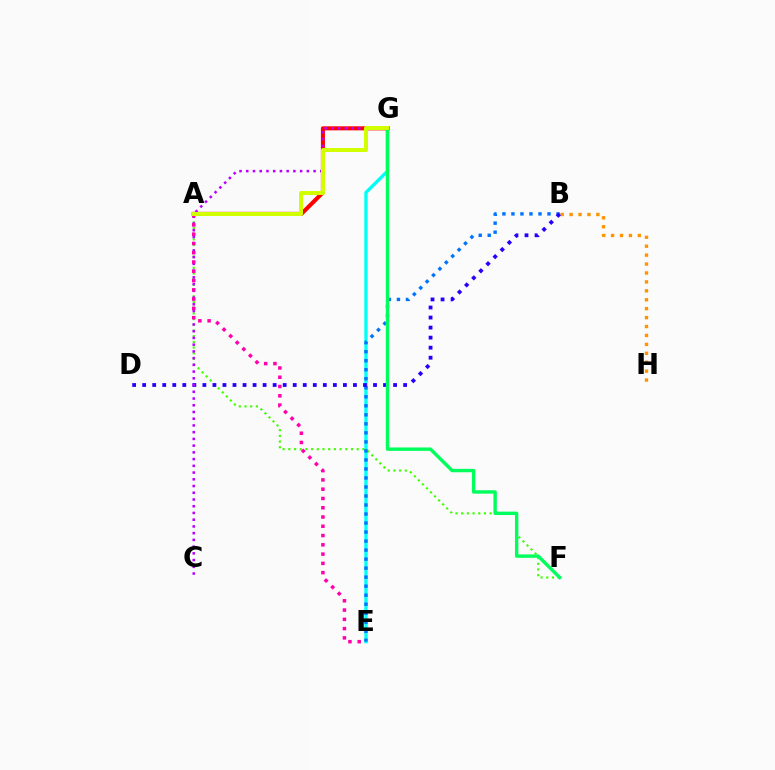{('B', 'H'): [{'color': '#ff9400', 'line_style': 'dotted', 'thickness': 2.42}], ('E', 'G'): [{'color': '#00fff6', 'line_style': 'solid', 'thickness': 2.41}], ('A', 'F'): [{'color': '#3dff00', 'line_style': 'dotted', 'thickness': 1.55}], ('B', 'E'): [{'color': '#0074ff', 'line_style': 'dotted', 'thickness': 2.45}], ('A', 'G'): [{'color': '#ff0000', 'line_style': 'solid', 'thickness': 2.93}, {'color': '#d1ff00', 'line_style': 'solid', 'thickness': 2.88}], ('B', 'D'): [{'color': '#2500ff', 'line_style': 'dotted', 'thickness': 2.73}], ('C', 'G'): [{'color': '#b900ff', 'line_style': 'dotted', 'thickness': 1.83}], ('A', 'E'): [{'color': '#ff00ac', 'line_style': 'dotted', 'thickness': 2.52}], ('F', 'G'): [{'color': '#00ff5c', 'line_style': 'solid', 'thickness': 2.45}]}